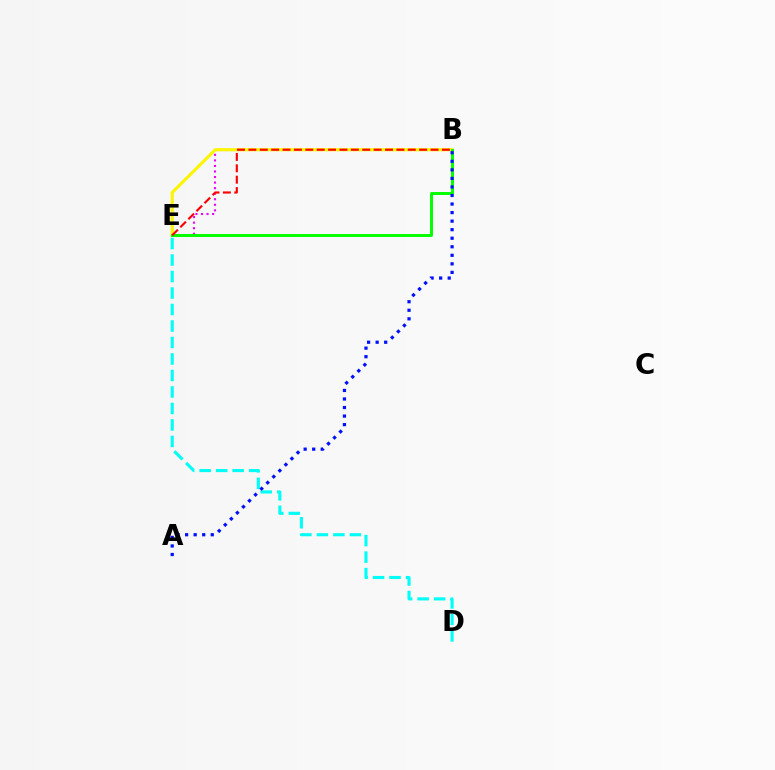{('B', 'E'): [{'color': '#ee00ff', 'line_style': 'dotted', 'thickness': 1.51}, {'color': '#fcf500', 'line_style': 'solid', 'thickness': 2.25}, {'color': '#08ff00', 'line_style': 'solid', 'thickness': 2.15}, {'color': '#ff0000', 'line_style': 'dashed', 'thickness': 1.55}], ('D', 'E'): [{'color': '#00fff6', 'line_style': 'dashed', 'thickness': 2.24}], ('A', 'B'): [{'color': '#0010ff', 'line_style': 'dotted', 'thickness': 2.32}]}